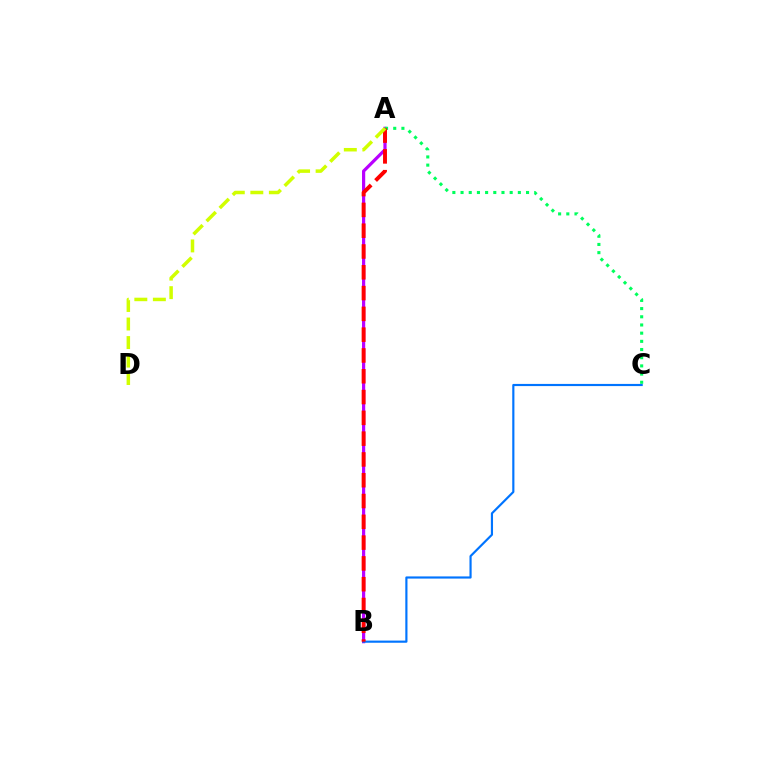{('A', 'B'): [{'color': '#b900ff', 'line_style': 'solid', 'thickness': 2.3}, {'color': '#ff0000', 'line_style': 'dashed', 'thickness': 2.82}], ('A', 'C'): [{'color': '#00ff5c', 'line_style': 'dotted', 'thickness': 2.22}], ('B', 'C'): [{'color': '#0074ff', 'line_style': 'solid', 'thickness': 1.56}], ('A', 'D'): [{'color': '#d1ff00', 'line_style': 'dashed', 'thickness': 2.52}]}